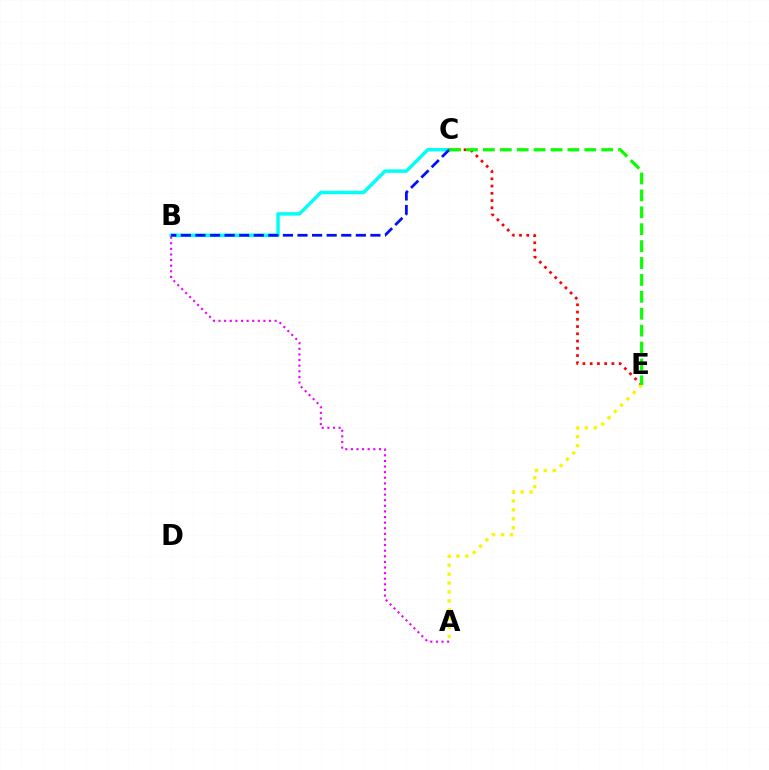{('B', 'C'): [{'color': '#00fff6', 'line_style': 'solid', 'thickness': 2.5}, {'color': '#0010ff', 'line_style': 'dashed', 'thickness': 1.98}], ('C', 'E'): [{'color': '#ff0000', 'line_style': 'dotted', 'thickness': 1.97}, {'color': '#08ff00', 'line_style': 'dashed', 'thickness': 2.3}], ('A', 'B'): [{'color': '#ee00ff', 'line_style': 'dotted', 'thickness': 1.52}], ('A', 'E'): [{'color': '#fcf500', 'line_style': 'dotted', 'thickness': 2.42}]}